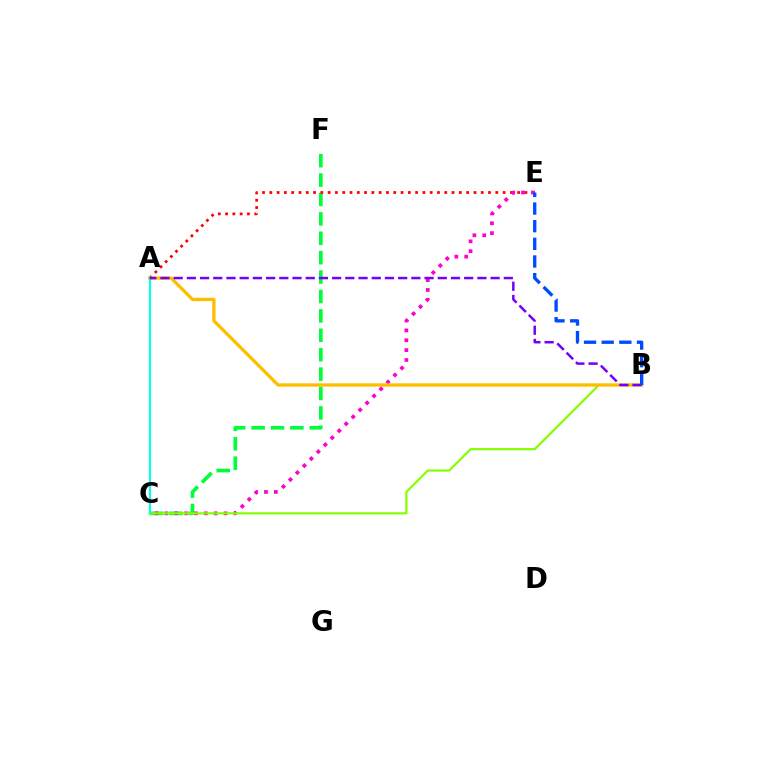{('C', 'F'): [{'color': '#00ff39', 'line_style': 'dashed', 'thickness': 2.64}], ('A', 'E'): [{'color': '#ff0000', 'line_style': 'dotted', 'thickness': 1.98}], ('C', 'E'): [{'color': '#ff00cf', 'line_style': 'dotted', 'thickness': 2.68}], ('B', 'C'): [{'color': '#84ff00', 'line_style': 'solid', 'thickness': 1.57}], ('A', 'B'): [{'color': '#ffbd00', 'line_style': 'solid', 'thickness': 2.37}, {'color': '#7200ff', 'line_style': 'dashed', 'thickness': 1.79}], ('A', 'C'): [{'color': '#00fff6', 'line_style': 'solid', 'thickness': 1.51}], ('B', 'E'): [{'color': '#004bff', 'line_style': 'dashed', 'thickness': 2.4}]}